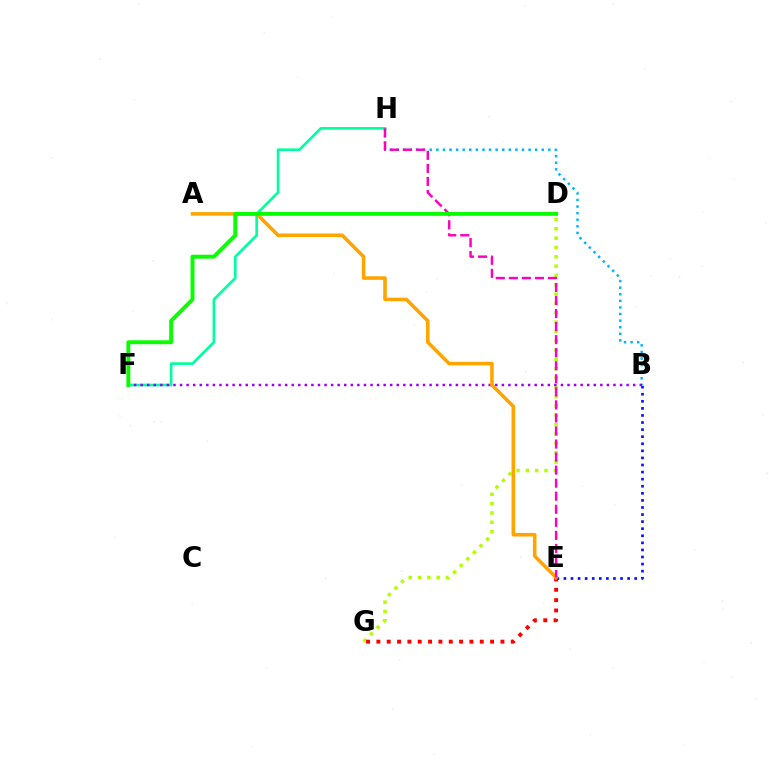{('D', 'G'): [{'color': '#b3ff00', 'line_style': 'dotted', 'thickness': 2.53}], ('E', 'G'): [{'color': '#ff0000', 'line_style': 'dotted', 'thickness': 2.81}], ('B', 'H'): [{'color': '#00b5ff', 'line_style': 'dotted', 'thickness': 1.79}], ('F', 'H'): [{'color': '#00ff9d', 'line_style': 'solid', 'thickness': 1.9}], ('B', 'F'): [{'color': '#9b00ff', 'line_style': 'dotted', 'thickness': 1.78}], ('B', 'E'): [{'color': '#0010ff', 'line_style': 'dotted', 'thickness': 1.92}], ('A', 'E'): [{'color': '#ffa500', 'line_style': 'solid', 'thickness': 2.58}], ('E', 'H'): [{'color': '#ff00bd', 'line_style': 'dashed', 'thickness': 1.77}], ('D', 'F'): [{'color': '#08ff00', 'line_style': 'solid', 'thickness': 2.81}]}